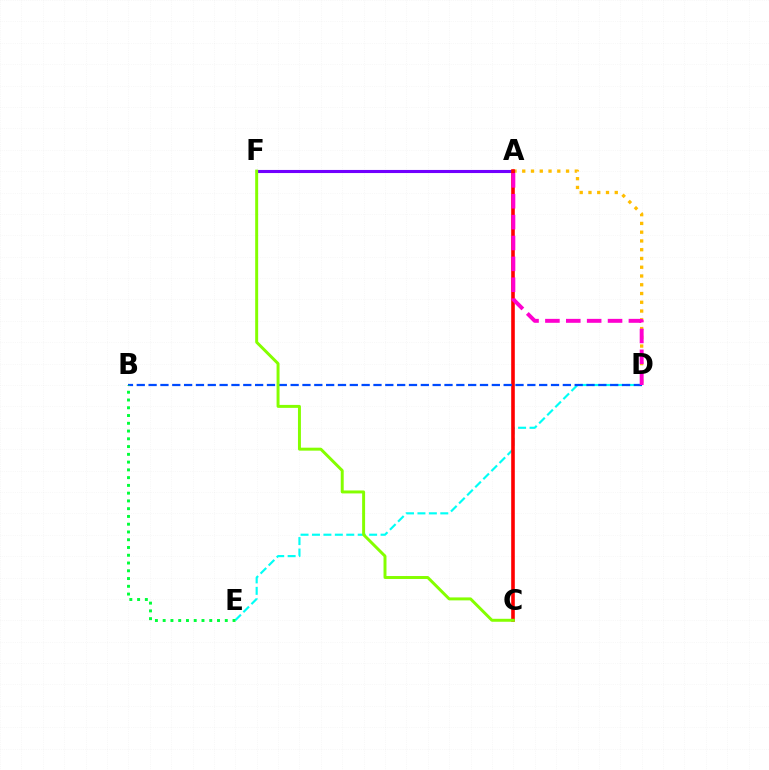{('A', 'D'): [{'color': '#ffbd00', 'line_style': 'dotted', 'thickness': 2.38}, {'color': '#ff00cf', 'line_style': 'dashed', 'thickness': 2.84}], ('D', 'E'): [{'color': '#00fff6', 'line_style': 'dashed', 'thickness': 1.55}], ('A', 'F'): [{'color': '#7200ff', 'line_style': 'solid', 'thickness': 2.23}], ('A', 'C'): [{'color': '#ff0000', 'line_style': 'solid', 'thickness': 2.6}], ('B', 'D'): [{'color': '#004bff', 'line_style': 'dashed', 'thickness': 1.61}], ('C', 'F'): [{'color': '#84ff00', 'line_style': 'solid', 'thickness': 2.13}], ('B', 'E'): [{'color': '#00ff39', 'line_style': 'dotted', 'thickness': 2.11}]}